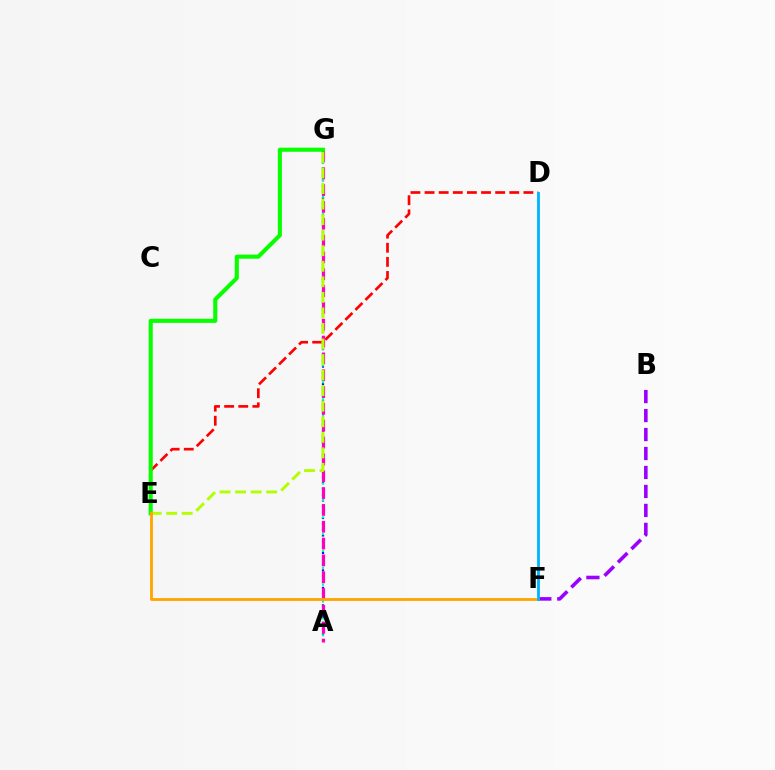{('A', 'G'): [{'color': '#0010ff', 'line_style': 'dotted', 'thickness': 1.58}, {'color': '#00ff9d', 'line_style': 'dotted', 'thickness': 1.53}, {'color': '#ff00bd', 'line_style': 'dashed', 'thickness': 2.29}], ('D', 'E'): [{'color': '#ff0000', 'line_style': 'dashed', 'thickness': 1.92}], ('E', 'G'): [{'color': '#08ff00', 'line_style': 'solid', 'thickness': 2.94}, {'color': '#b3ff00', 'line_style': 'dashed', 'thickness': 2.11}], ('B', 'F'): [{'color': '#9b00ff', 'line_style': 'dashed', 'thickness': 2.58}], ('E', 'F'): [{'color': '#ffa500', 'line_style': 'solid', 'thickness': 2.04}], ('D', 'F'): [{'color': '#00b5ff', 'line_style': 'solid', 'thickness': 2.05}]}